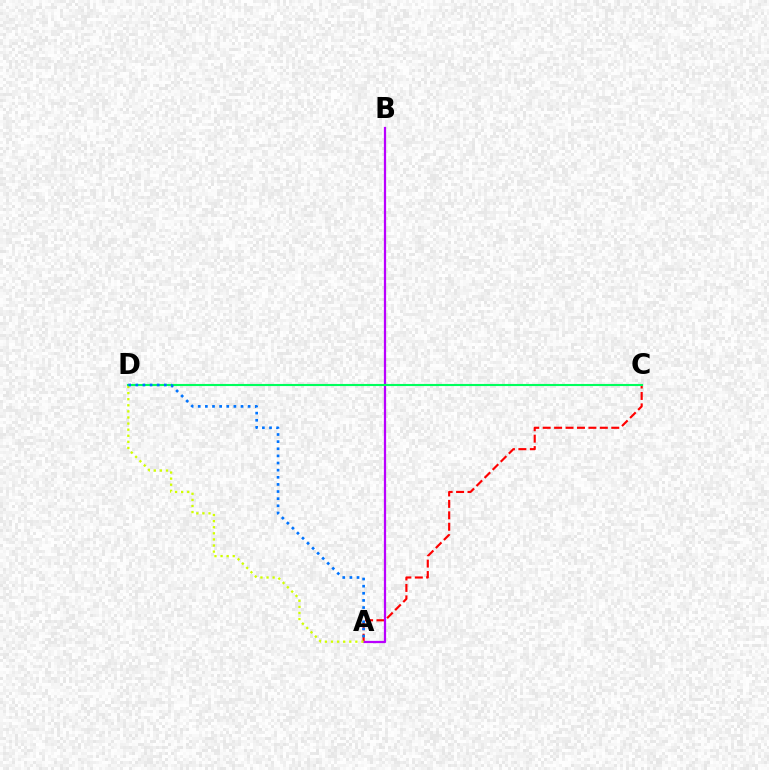{('A', 'C'): [{'color': '#ff0000', 'line_style': 'dashed', 'thickness': 1.55}], ('A', 'B'): [{'color': '#b900ff', 'line_style': 'solid', 'thickness': 1.61}], ('C', 'D'): [{'color': '#00ff5c', 'line_style': 'solid', 'thickness': 1.52}], ('A', 'D'): [{'color': '#d1ff00', 'line_style': 'dotted', 'thickness': 1.66}, {'color': '#0074ff', 'line_style': 'dotted', 'thickness': 1.94}]}